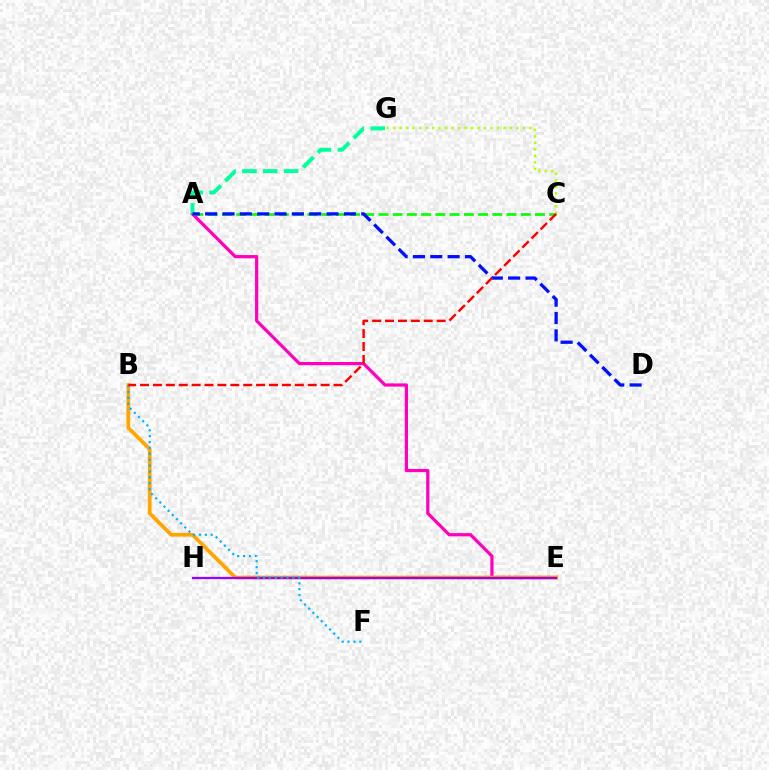{('A', 'E'): [{'color': '#ff00bd', 'line_style': 'solid', 'thickness': 2.31}], ('B', 'E'): [{'color': '#ffa500', 'line_style': 'solid', 'thickness': 2.7}], ('E', 'H'): [{'color': '#9b00ff', 'line_style': 'solid', 'thickness': 1.64}], ('A', 'C'): [{'color': '#08ff00', 'line_style': 'dashed', 'thickness': 1.93}], ('B', 'F'): [{'color': '#00b5ff', 'line_style': 'dotted', 'thickness': 1.6}], ('A', 'G'): [{'color': '#00ff9d', 'line_style': 'dashed', 'thickness': 2.83}], ('A', 'D'): [{'color': '#0010ff', 'line_style': 'dashed', 'thickness': 2.36}], ('C', 'G'): [{'color': '#b3ff00', 'line_style': 'dotted', 'thickness': 1.76}], ('B', 'C'): [{'color': '#ff0000', 'line_style': 'dashed', 'thickness': 1.75}]}